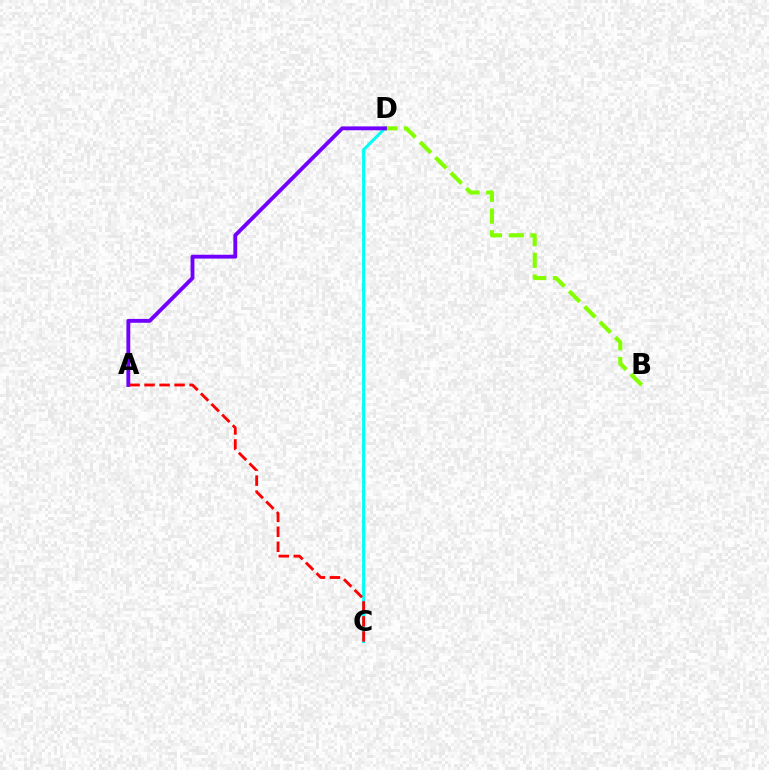{('B', 'D'): [{'color': '#84ff00', 'line_style': 'dashed', 'thickness': 2.95}], ('C', 'D'): [{'color': '#00fff6', 'line_style': 'solid', 'thickness': 2.19}], ('A', 'D'): [{'color': '#7200ff', 'line_style': 'solid', 'thickness': 2.77}], ('A', 'C'): [{'color': '#ff0000', 'line_style': 'dashed', 'thickness': 2.04}]}